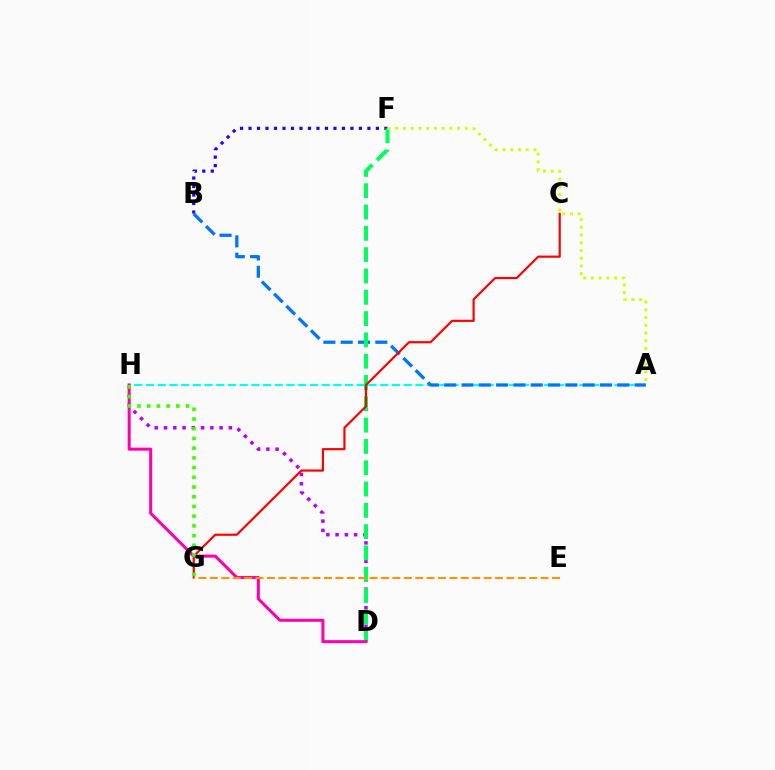{('B', 'F'): [{'color': '#2500ff', 'line_style': 'dotted', 'thickness': 2.31}], ('D', 'H'): [{'color': '#b900ff', 'line_style': 'dotted', 'thickness': 2.52}, {'color': '#ff00ac', 'line_style': 'solid', 'thickness': 2.19}], ('A', 'H'): [{'color': '#00fff6', 'line_style': 'dashed', 'thickness': 1.59}], ('A', 'B'): [{'color': '#0074ff', 'line_style': 'dashed', 'thickness': 2.35}], ('D', 'F'): [{'color': '#00ff5c', 'line_style': 'dashed', 'thickness': 2.89}], ('A', 'F'): [{'color': '#d1ff00', 'line_style': 'dotted', 'thickness': 2.1}], ('C', 'G'): [{'color': '#ff0000', 'line_style': 'solid', 'thickness': 1.57}], ('G', 'H'): [{'color': '#3dff00', 'line_style': 'dotted', 'thickness': 2.64}], ('E', 'G'): [{'color': '#ff9400', 'line_style': 'dashed', 'thickness': 1.55}]}